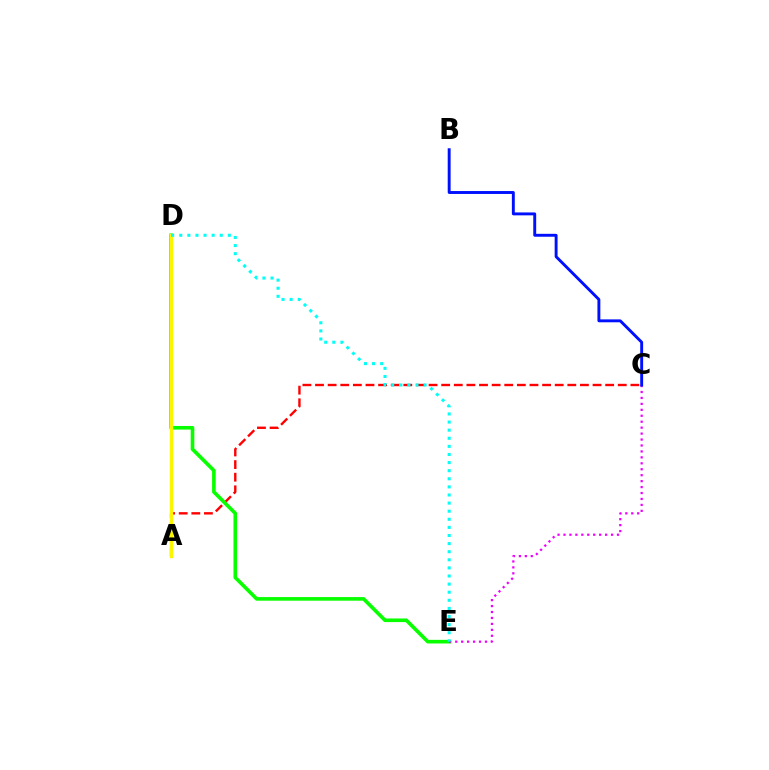{('A', 'C'): [{'color': '#ff0000', 'line_style': 'dashed', 'thickness': 1.71}], ('D', 'E'): [{'color': '#08ff00', 'line_style': 'solid', 'thickness': 2.61}, {'color': '#00fff6', 'line_style': 'dotted', 'thickness': 2.2}], ('C', 'E'): [{'color': '#ee00ff', 'line_style': 'dotted', 'thickness': 1.61}], ('A', 'D'): [{'color': '#fcf500', 'line_style': 'solid', 'thickness': 2.45}], ('B', 'C'): [{'color': '#0010ff', 'line_style': 'solid', 'thickness': 2.1}]}